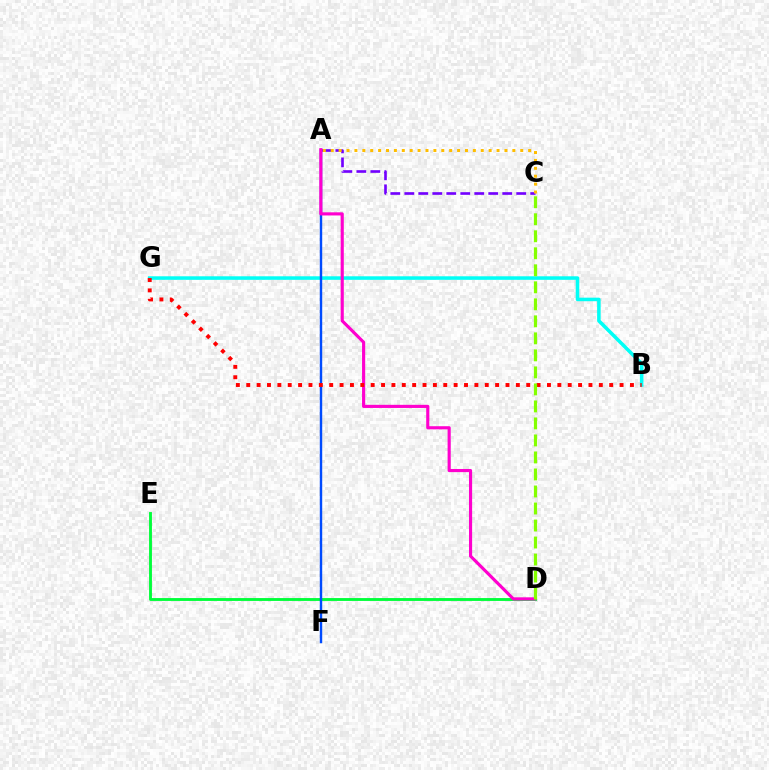{('D', 'E'): [{'color': '#00ff39', 'line_style': 'solid', 'thickness': 2.06}], ('A', 'C'): [{'color': '#7200ff', 'line_style': 'dashed', 'thickness': 1.9}, {'color': '#ffbd00', 'line_style': 'dotted', 'thickness': 2.15}], ('B', 'G'): [{'color': '#00fff6', 'line_style': 'solid', 'thickness': 2.55}, {'color': '#ff0000', 'line_style': 'dotted', 'thickness': 2.82}], ('A', 'F'): [{'color': '#004bff', 'line_style': 'solid', 'thickness': 1.74}], ('A', 'D'): [{'color': '#ff00cf', 'line_style': 'solid', 'thickness': 2.26}], ('C', 'D'): [{'color': '#84ff00', 'line_style': 'dashed', 'thickness': 2.31}]}